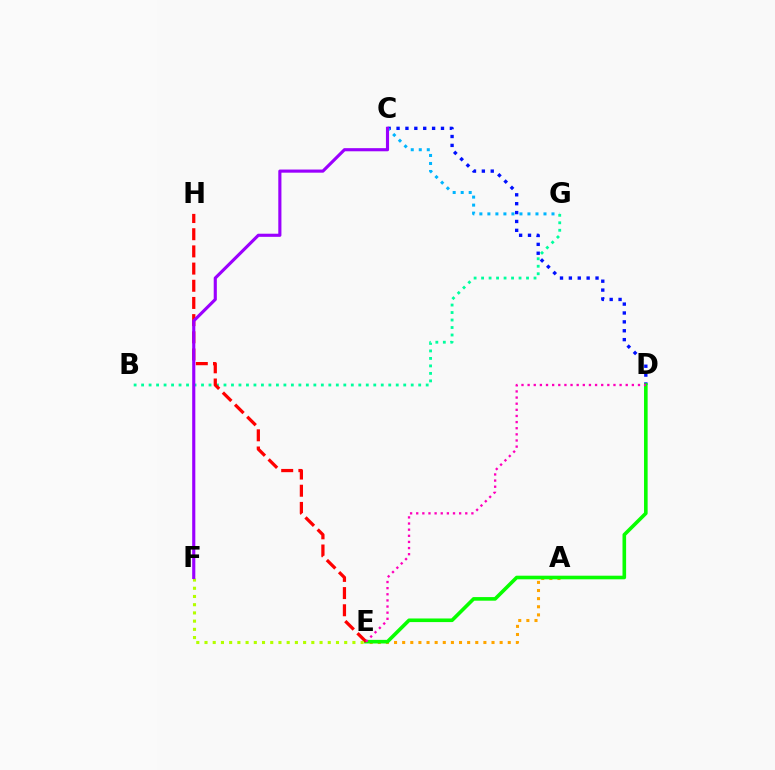{('C', 'D'): [{'color': '#0010ff', 'line_style': 'dotted', 'thickness': 2.41}], ('A', 'E'): [{'color': '#ffa500', 'line_style': 'dotted', 'thickness': 2.21}], ('C', 'G'): [{'color': '#00b5ff', 'line_style': 'dotted', 'thickness': 2.18}], ('B', 'G'): [{'color': '#00ff9d', 'line_style': 'dotted', 'thickness': 2.03}], ('D', 'E'): [{'color': '#08ff00', 'line_style': 'solid', 'thickness': 2.6}, {'color': '#ff00bd', 'line_style': 'dotted', 'thickness': 1.67}], ('E', 'H'): [{'color': '#ff0000', 'line_style': 'dashed', 'thickness': 2.33}], ('E', 'F'): [{'color': '#b3ff00', 'line_style': 'dotted', 'thickness': 2.23}], ('C', 'F'): [{'color': '#9b00ff', 'line_style': 'solid', 'thickness': 2.25}]}